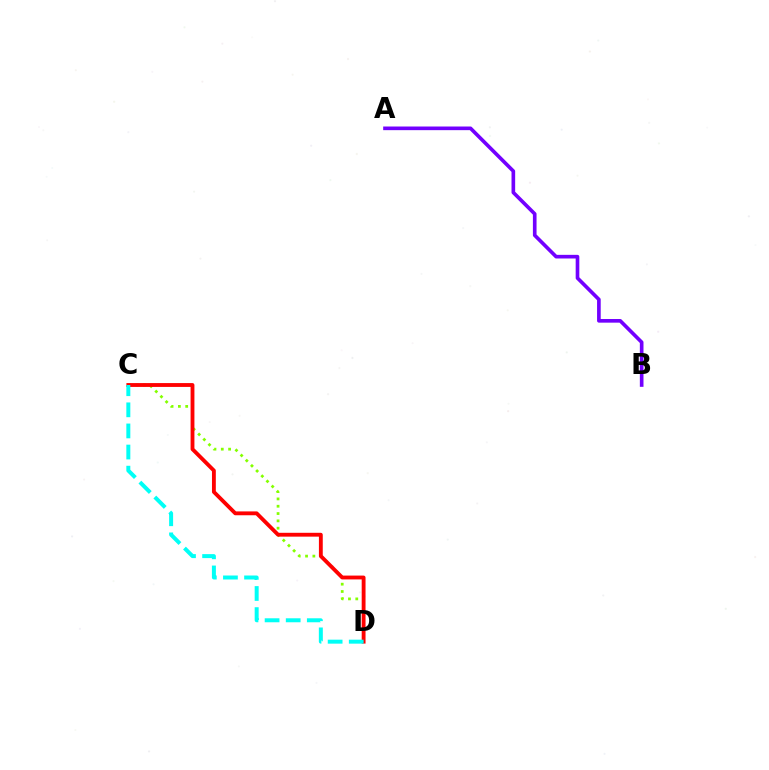{('C', 'D'): [{'color': '#84ff00', 'line_style': 'dotted', 'thickness': 1.99}, {'color': '#ff0000', 'line_style': 'solid', 'thickness': 2.77}, {'color': '#00fff6', 'line_style': 'dashed', 'thickness': 2.87}], ('A', 'B'): [{'color': '#7200ff', 'line_style': 'solid', 'thickness': 2.62}]}